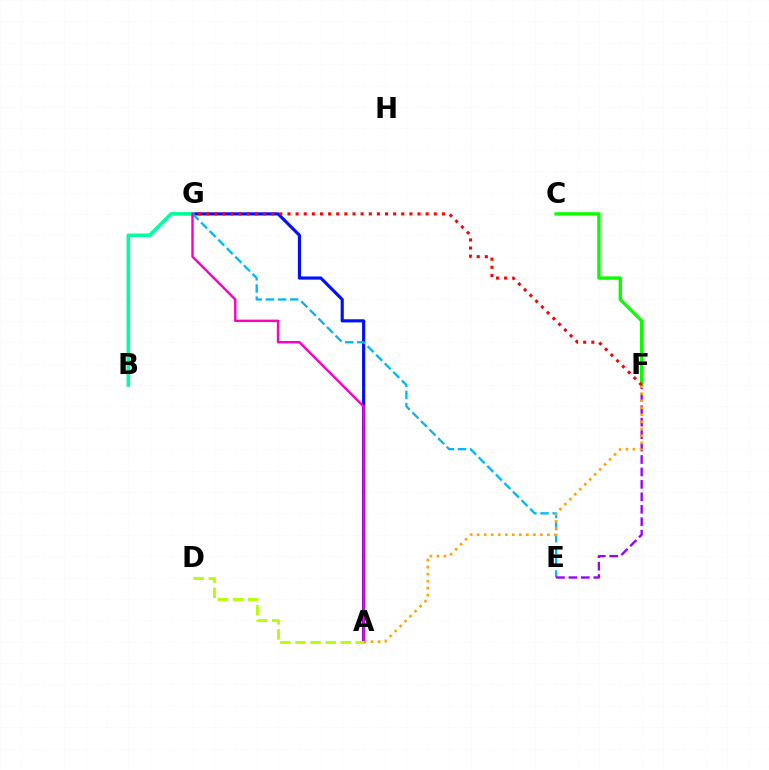{('C', 'F'): [{'color': '#08ff00', 'line_style': 'solid', 'thickness': 2.43}], ('A', 'G'): [{'color': '#0010ff', 'line_style': 'solid', 'thickness': 2.26}, {'color': '#ff00bd', 'line_style': 'solid', 'thickness': 1.75}], ('B', 'G'): [{'color': '#00ff9d', 'line_style': 'solid', 'thickness': 2.58}], ('F', 'G'): [{'color': '#ff0000', 'line_style': 'dotted', 'thickness': 2.21}], ('E', 'G'): [{'color': '#00b5ff', 'line_style': 'dashed', 'thickness': 1.65}], ('E', 'F'): [{'color': '#9b00ff', 'line_style': 'dashed', 'thickness': 1.69}], ('A', 'F'): [{'color': '#ffa500', 'line_style': 'dotted', 'thickness': 1.91}], ('A', 'D'): [{'color': '#b3ff00', 'line_style': 'dashed', 'thickness': 2.05}]}